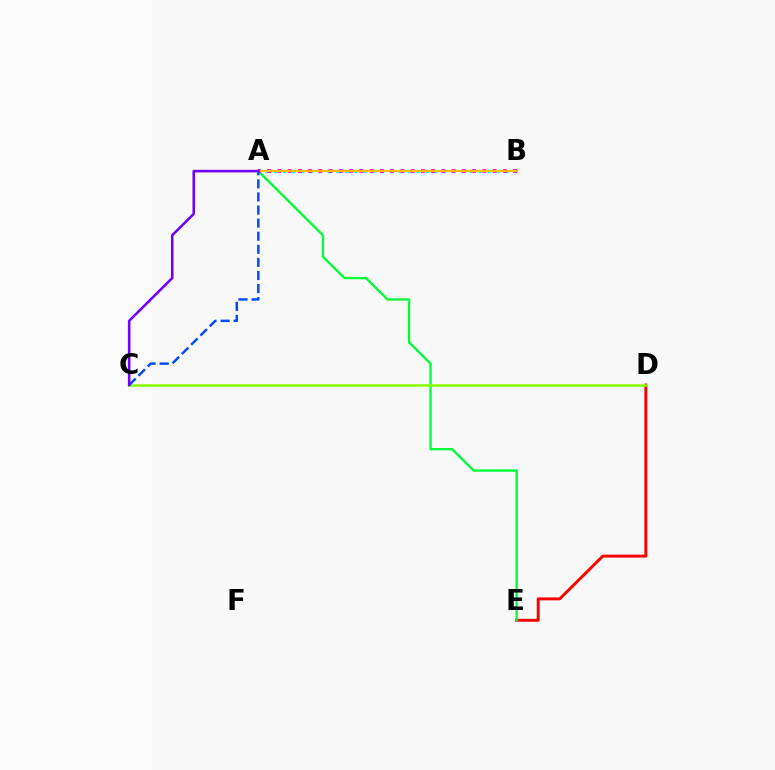{('D', 'E'): [{'color': '#ff0000', 'line_style': 'solid', 'thickness': 2.12}], ('A', 'E'): [{'color': '#00ff39', 'line_style': 'solid', 'thickness': 1.7}], ('C', 'D'): [{'color': '#84ff00', 'line_style': 'solid', 'thickness': 1.8}], ('A', 'B'): [{'color': '#00fff6', 'line_style': 'dotted', 'thickness': 2.42}, {'color': '#ff00cf', 'line_style': 'dotted', 'thickness': 2.78}, {'color': '#ffbd00', 'line_style': 'solid', 'thickness': 1.51}], ('A', 'C'): [{'color': '#004bff', 'line_style': 'dashed', 'thickness': 1.78}, {'color': '#7200ff', 'line_style': 'solid', 'thickness': 1.84}]}